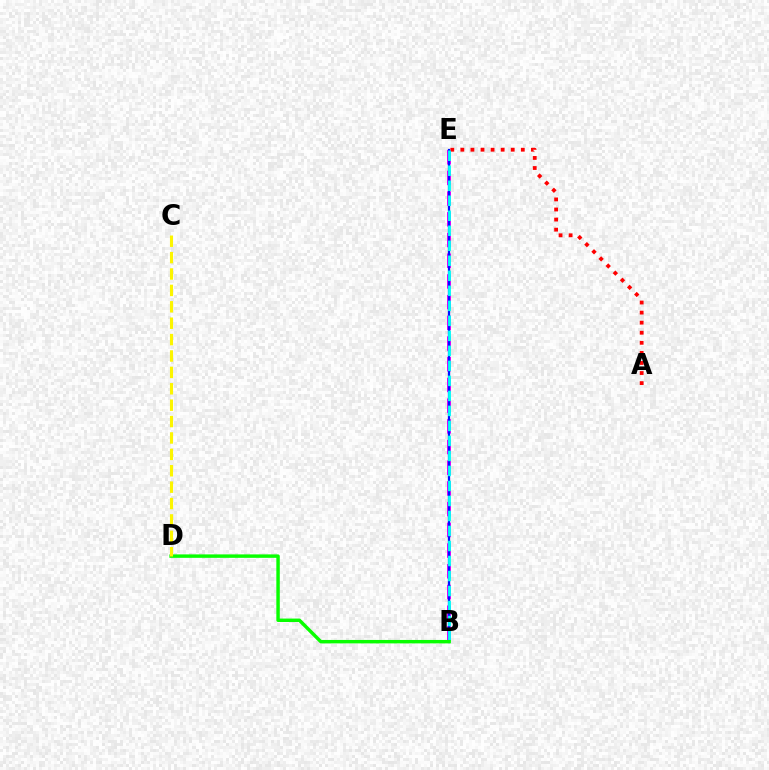{('B', 'E'): [{'color': '#ee00ff', 'line_style': 'dashed', 'thickness': 2.81}, {'color': '#0010ff', 'line_style': 'solid', 'thickness': 1.63}, {'color': '#00fff6', 'line_style': 'dashed', 'thickness': 2.04}], ('A', 'E'): [{'color': '#ff0000', 'line_style': 'dotted', 'thickness': 2.74}], ('B', 'D'): [{'color': '#08ff00', 'line_style': 'solid', 'thickness': 2.47}], ('C', 'D'): [{'color': '#fcf500', 'line_style': 'dashed', 'thickness': 2.23}]}